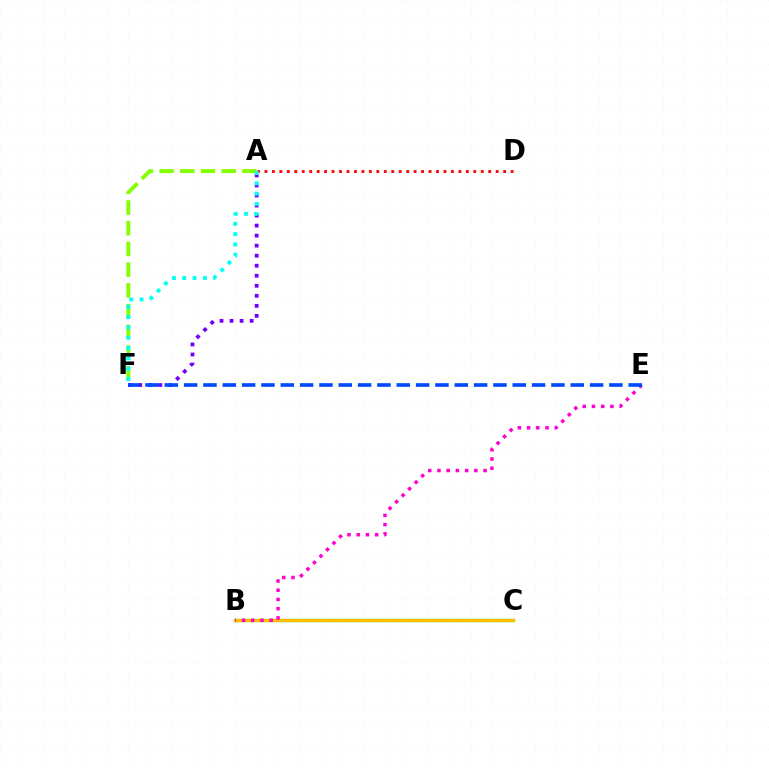{('A', 'F'): [{'color': '#7200ff', 'line_style': 'dotted', 'thickness': 2.73}, {'color': '#84ff00', 'line_style': 'dashed', 'thickness': 2.81}, {'color': '#00fff6', 'line_style': 'dotted', 'thickness': 2.8}], ('B', 'C'): [{'color': '#00ff39', 'line_style': 'solid', 'thickness': 2.38}, {'color': '#ffbd00', 'line_style': 'solid', 'thickness': 2.34}], ('A', 'D'): [{'color': '#ff0000', 'line_style': 'dotted', 'thickness': 2.03}], ('B', 'E'): [{'color': '#ff00cf', 'line_style': 'dotted', 'thickness': 2.5}], ('E', 'F'): [{'color': '#004bff', 'line_style': 'dashed', 'thickness': 2.63}]}